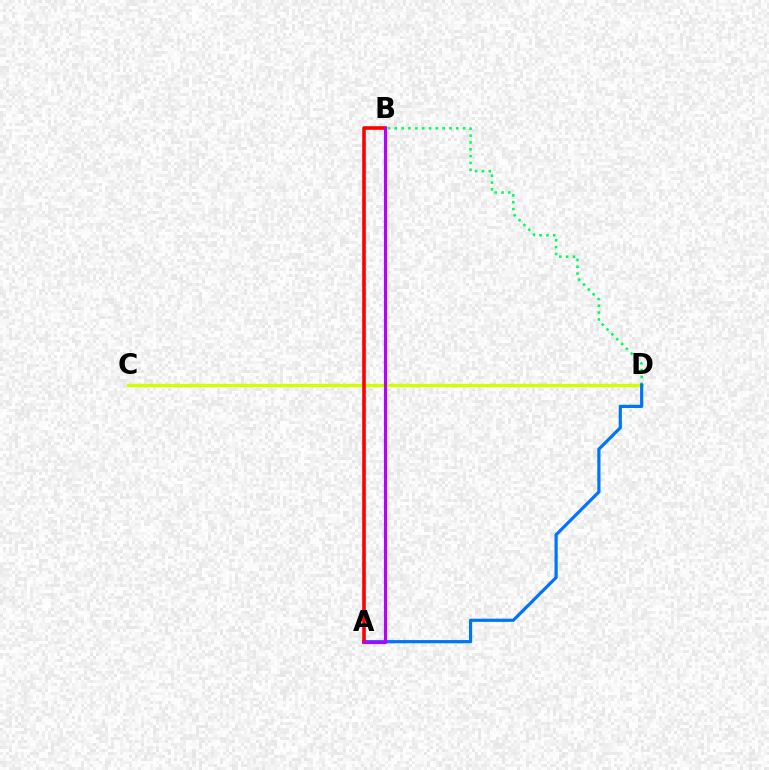{('B', 'D'): [{'color': '#00ff5c', 'line_style': 'dotted', 'thickness': 1.86}], ('C', 'D'): [{'color': '#d1ff00', 'line_style': 'solid', 'thickness': 2.42}], ('A', 'D'): [{'color': '#0074ff', 'line_style': 'solid', 'thickness': 2.3}], ('A', 'B'): [{'color': '#ff0000', 'line_style': 'solid', 'thickness': 2.59}, {'color': '#b900ff', 'line_style': 'solid', 'thickness': 2.26}]}